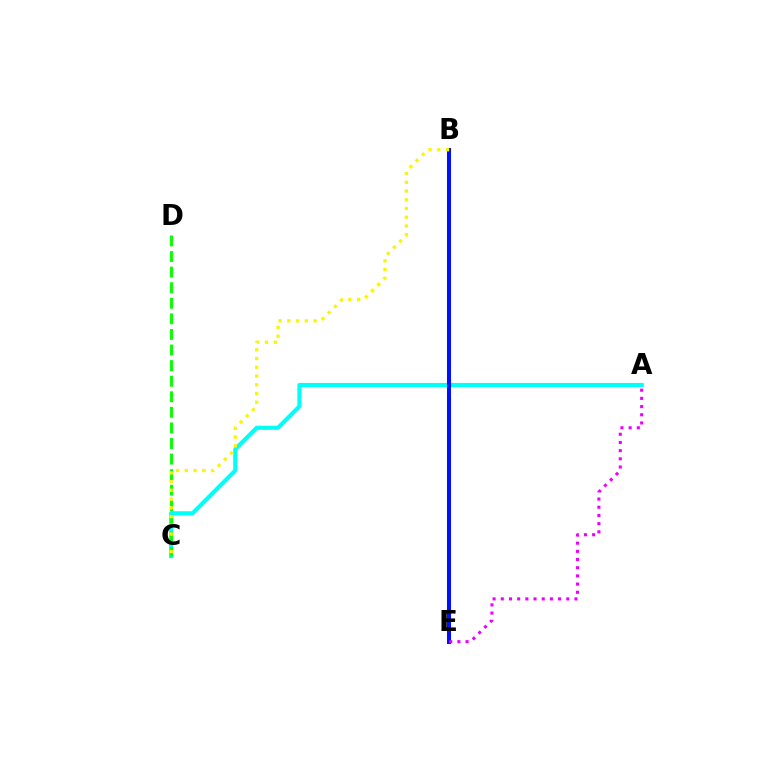{('B', 'E'): [{'color': '#ff0000', 'line_style': 'dashed', 'thickness': 2.0}, {'color': '#0010ff', 'line_style': 'solid', 'thickness': 2.9}], ('A', 'C'): [{'color': '#00fff6', 'line_style': 'solid', 'thickness': 2.99}], ('C', 'D'): [{'color': '#08ff00', 'line_style': 'dashed', 'thickness': 2.12}], ('B', 'C'): [{'color': '#fcf500', 'line_style': 'dotted', 'thickness': 2.37}], ('A', 'E'): [{'color': '#ee00ff', 'line_style': 'dotted', 'thickness': 2.22}]}